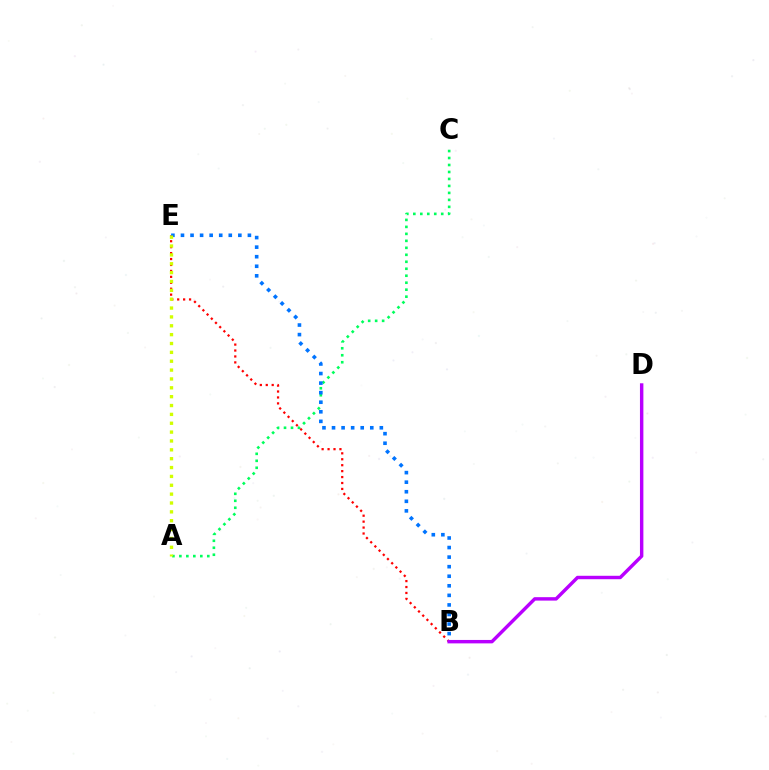{('A', 'C'): [{'color': '#00ff5c', 'line_style': 'dotted', 'thickness': 1.9}], ('B', 'E'): [{'color': '#ff0000', 'line_style': 'dotted', 'thickness': 1.61}, {'color': '#0074ff', 'line_style': 'dotted', 'thickness': 2.6}], ('B', 'D'): [{'color': '#b900ff', 'line_style': 'solid', 'thickness': 2.47}], ('A', 'E'): [{'color': '#d1ff00', 'line_style': 'dotted', 'thickness': 2.41}]}